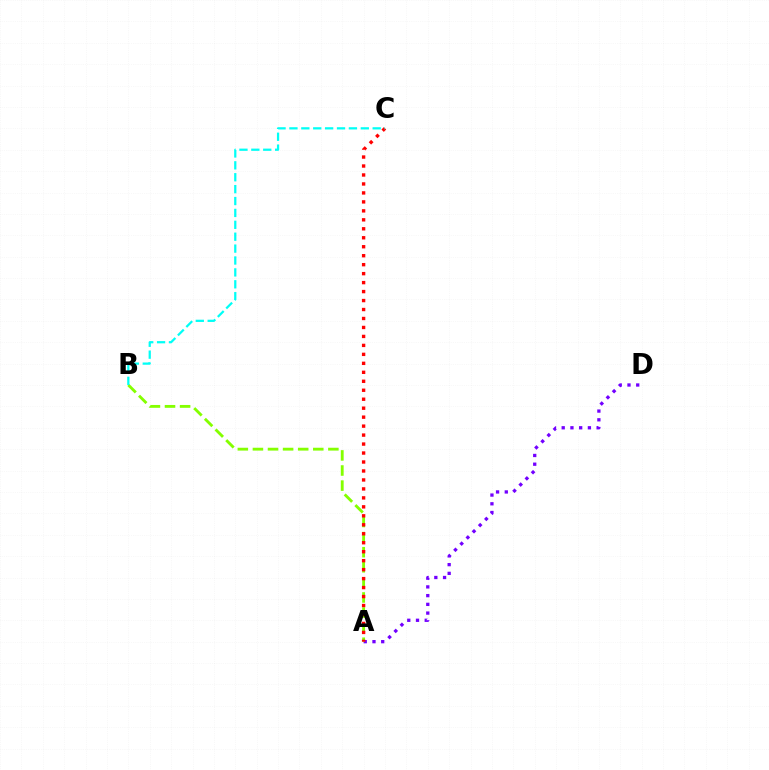{('A', 'D'): [{'color': '#7200ff', 'line_style': 'dotted', 'thickness': 2.37}], ('A', 'B'): [{'color': '#84ff00', 'line_style': 'dashed', 'thickness': 2.05}], ('A', 'C'): [{'color': '#ff0000', 'line_style': 'dotted', 'thickness': 2.44}], ('B', 'C'): [{'color': '#00fff6', 'line_style': 'dashed', 'thickness': 1.62}]}